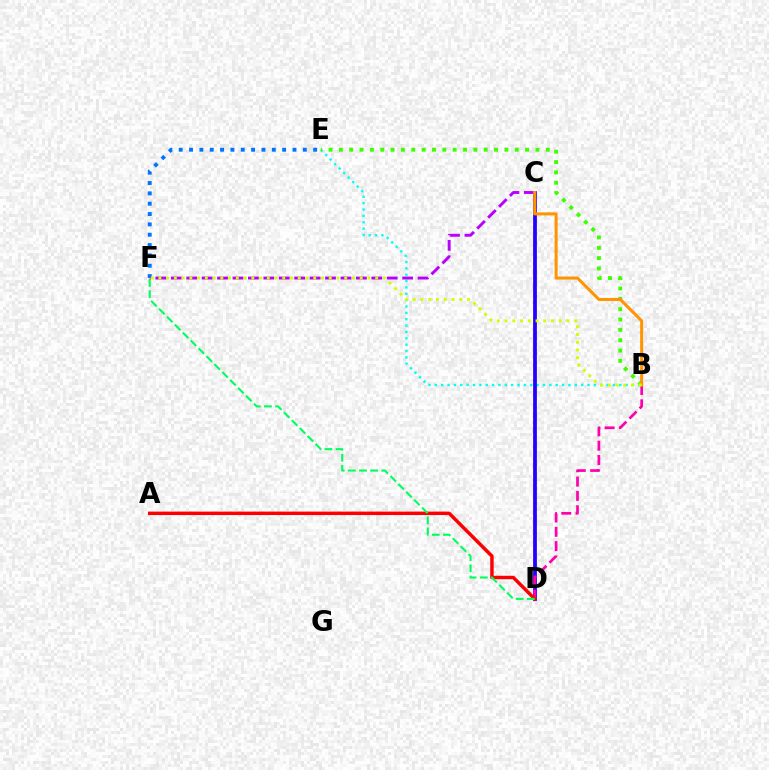{('E', 'F'): [{'color': '#0074ff', 'line_style': 'dotted', 'thickness': 2.81}], ('B', 'E'): [{'color': '#00fff6', 'line_style': 'dotted', 'thickness': 1.73}, {'color': '#3dff00', 'line_style': 'dotted', 'thickness': 2.81}], ('C', 'D'): [{'color': '#2500ff', 'line_style': 'solid', 'thickness': 2.72}], ('B', 'D'): [{'color': '#ff00ac', 'line_style': 'dashed', 'thickness': 1.95}], ('A', 'D'): [{'color': '#ff0000', 'line_style': 'solid', 'thickness': 2.5}], ('D', 'F'): [{'color': '#00ff5c', 'line_style': 'dashed', 'thickness': 1.52}], ('C', 'F'): [{'color': '#b900ff', 'line_style': 'dashed', 'thickness': 2.1}], ('B', 'C'): [{'color': '#ff9400', 'line_style': 'solid', 'thickness': 2.19}], ('B', 'F'): [{'color': '#d1ff00', 'line_style': 'dotted', 'thickness': 2.1}]}